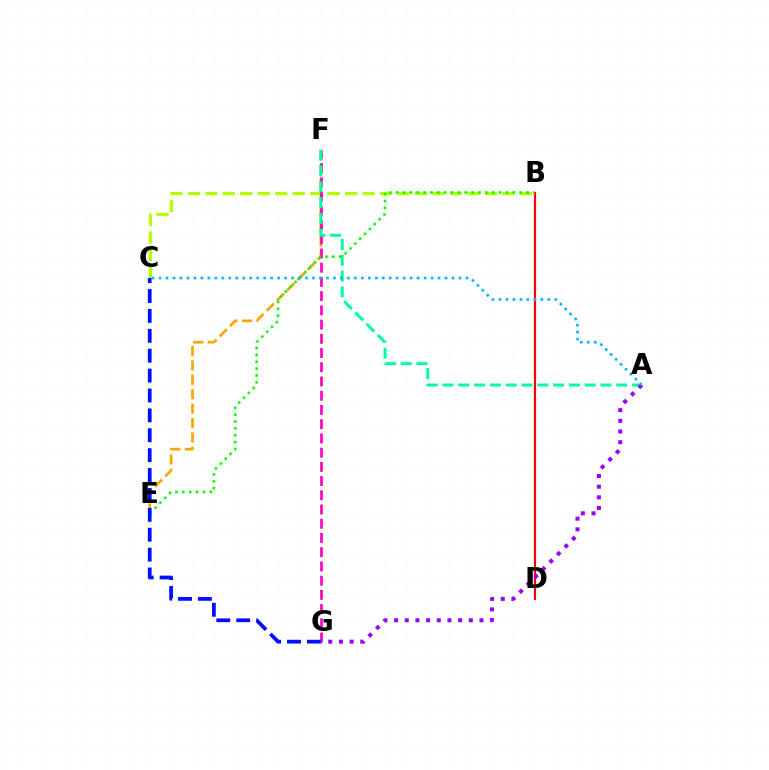{('E', 'F'): [{'color': '#ffa500', 'line_style': 'dashed', 'thickness': 1.96}], ('B', 'C'): [{'color': '#b3ff00', 'line_style': 'dashed', 'thickness': 2.37}], ('F', 'G'): [{'color': '#ff00bd', 'line_style': 'dashed', 'thickness': 1.93}], ('A', 'F'): [{'color': '#00ff9d', 'line_style': 'dashed', 'thickness': 2.15}], ('B', 'D'): [{'color': '#ff0000', 'line_style': 'solid', 'thickness': 1.57}], ('B', 'E'): [{'color': '#08ff00', 'line_style': 'dotted', 'thickness': 1.86}], ('C', 'G'): [{'color': '#0010ff', 'line_style': 'dashed', 'thickness': 2.7}], ('A', 'G'): [{'color': '#9b00ff', 'line_style': 'dotted', 'thickness': 2.9}], ('A', 'C'): [{'color': '#00b5ff', 'line_style': 'dotted', 'thickness': 1.9}]}